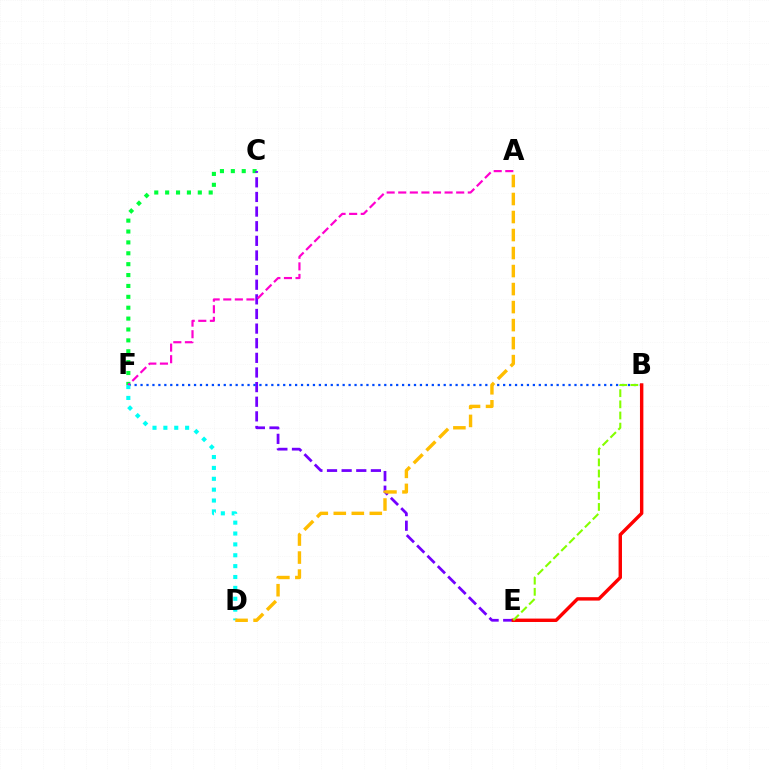{('C', 'F'): [{'color': '#00ff39', 'line_style': 'dotted', 'thickness': 2.96}], ('C', 'E'): [{'color': '#7200ff', 'line_style': 'dashed', 'thickness': 1.99}], ('B', 'F'): [{'color': '#004bff', 'line_style': 'dotted', 'thickness': 1.62}], ('D', 'F'): [{'color': '#00fff6', 'line_style': 'dotted', 'thickness': 2.95}], ('A', 'D'): [{'color': '#ffbd00', 'line_style': 'dashed', 'thickness': 2.45}], ('A', 'F'): [{'color': '#ff00cf', 'line_style': 'dashed', 'thickness': 1.57}], ('B', 'E'): [{'color': '#ff0000', 'line_style': 'solid', 'thickness': 2.45}, {'color': '#84ff00', 'line_style': 'dashed', 'thickness': 1.51}]}